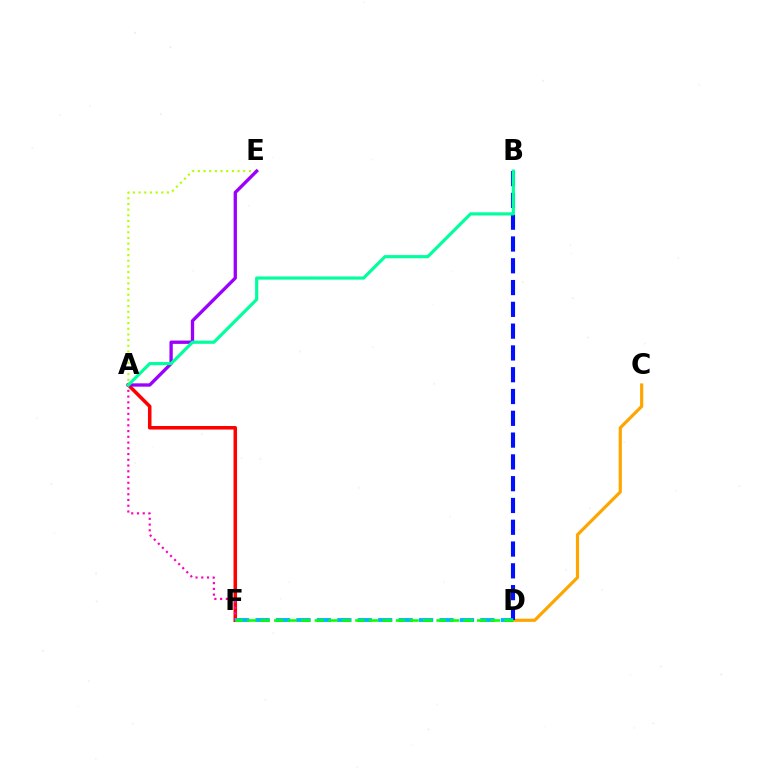{('A', 'E'): [{'color': '#b3ff00', 'line_style': 'dotted', 'thickness': 1.54}, {'color': '#9b00ff', 'line_style': 'solid', 'thickness': 2.39}], ('A', 'F'): [{'color': '#ff0000', 'line_style': 'solid', 'thickness': 2.54}, {'color': '#ff00bd', 'line_style': 'dotted', 'thickness': 1.56}], ('C', 'D'): [{'color': '#ffa500', 'line_style': 'solid', 'thickness': 2.28}], ('B', 'D'): [{'color': '#0010ff', 'line_style': 'dashed', 'thickness': 2.96}], ('D', 'F'): [{'color': '#00b5ff', 'line_style': 'dashed', 'thickness': 2.78}, {'color': '#08ff00', 'line_style': 'dashed', 'thickness': 1.84}], ('A', 'B'): [{'color': '#00ff9d', 'line_style': 'solid', 'thickness': 2.28}]}